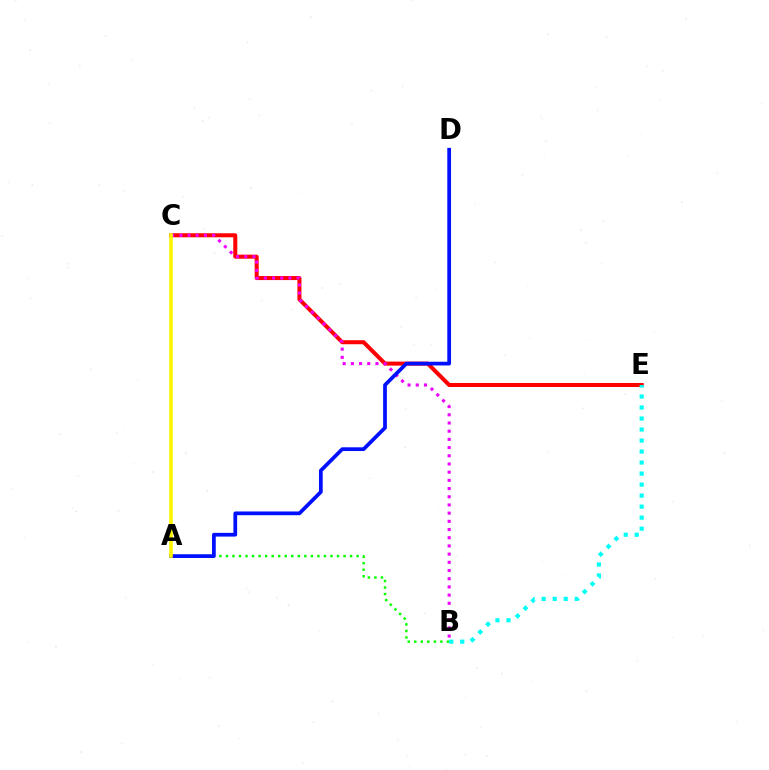{('C', 'E'): [{'color': '#ff0000', 'line_style': 'solid', 'thickness': 2.9}], ('A', 'B'): [{'color': '#08ff00', 'line_style': 'dotted', 'thickness': 1.78}], ('B', 'C'): [{'color': '#ee00ff', 'line_style': 'dotted', 'thickness': 2.23}], ('A', 'D'): [{'color': '#0010ff', 'line_style': 'solid', 'thickness': 2.69}], ('B', 'E'): [{'color': '#00fff6', 'line_style': 'dotted', 'thickness': 2.99}], ('A', 'C'): [{'color': '#fcf500', 'line_style': 'solid', 'thickness': 2.6}]}